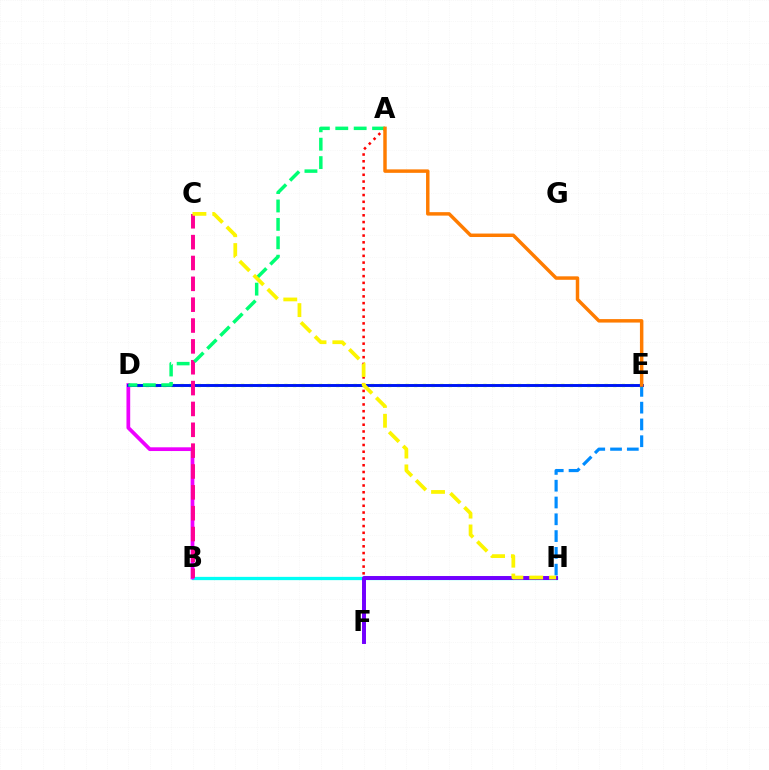{('D', 'E'): [{'color': '#08ff00', 'line_style': 'solid', 'thickness': 1.99}, {'color': '#84ff00', 'line_style': 'dotted', 'thickness': 2.35}, {'color': '#0010ff', 'line_style': 'solid', 'thickness': 2.03}], ('E', 'H'): [{'color': '#008cff', 'line_style': 'dashed', 'thickness': 2.28}], ('B', 'H'): [{'color': '#00fff6', 'line_style': 'solid', 'thickness': 2.36}], ('B', 'D'): [{'color': '#ee00ff', 'line_style': 'solid', 'thickness': 2.68}], ('A', 'F'): [{'color': '#ff0000', 'line_style': 'dotted', 'thickness': 1.84}], ('B', 'C'): [{'color': '#ff0094', 'line_style': 'dashed', 'thickness': 2.83}], ('F', 'H'): [{'color': '#7200ff', 'line_style': 'solid', 'thickness': 2.84}], ('A', 'D'): [{'color': '#00ff74', 'line_style': 'dashed', 'thickness': 2.5}], ('A', 'E'): [{'color': '#ff7c00', 'line_style': 'solid', 'thickness': 2.49}], ('C', 'H'): [{'color': '#fcf500', 'line_style': 'dashed', 'thickness': 2.69}]}